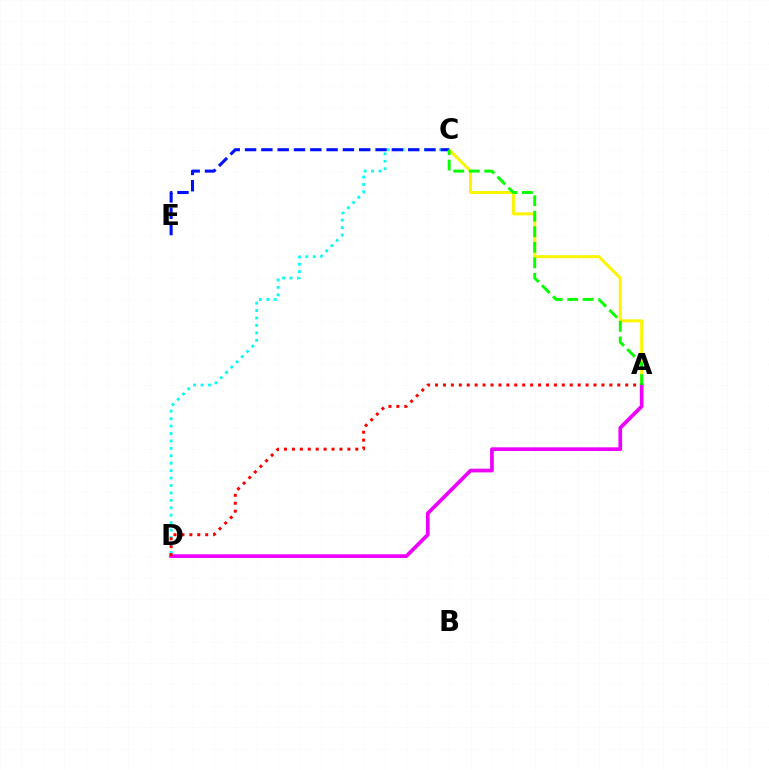{('A', 'C'): [{'color': '#fcf500', 'line_style': 'solid', 'thickness': 2.16}, {'color': '#08ff00', 'line_style': 'dashed', 'thickness': 2.11}], ('C', 'D'): [{'color': '#00fff6', 'line_style': 'dotted', 'thickness': 2.02}], ('C', 'E'): [{'color': '#0010ff', 'line_style': 'dashed', 'thickness': 2.22}], ('A', 'D'): [{'color': '#ee00ff', 'line_style': 'solid', 'thickness': 2.67}, {'color': '#ff0000', 'line_style': 'dotted', 'thickness': 2.15}]}